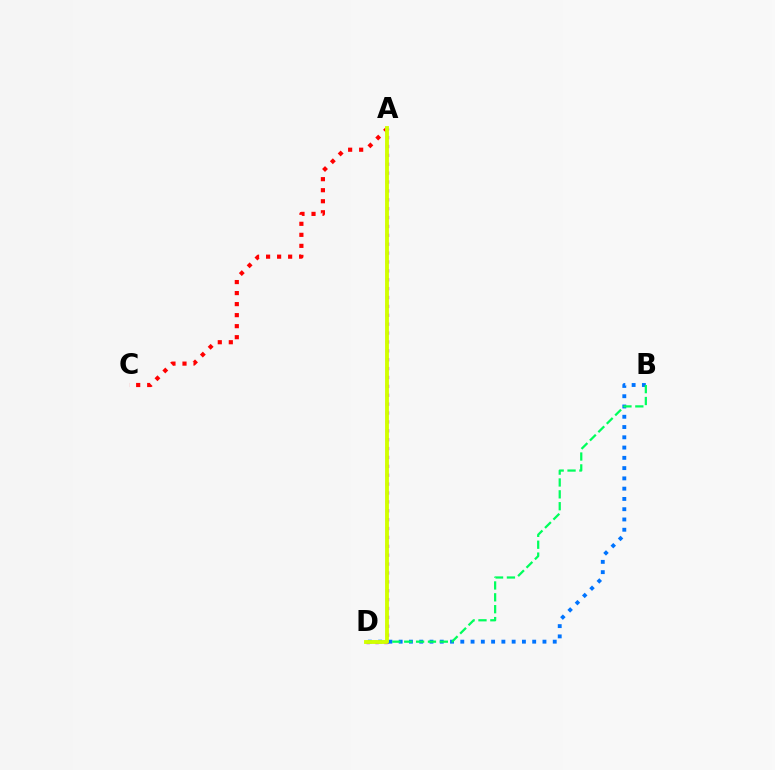{('A', 'D'): [{'color': '#b900ff', 'line_style': 'dotted', 'thickness': 2.41}, {'color': '#d1ff00', 'line_style': 'solid', 'thickness': 2.78}], ('B', 'D'): [{'color': '#0074ff', 'line_style': 'dotted', 'thickness': 2.79}, {'color': '#00ff5c', 'line_style': 'dashed', 'thickness': 1.61}], ('A', 'C'): [{'color': '#ff0000', 'line_style': 'dotted', 'thickness': 3.0}]}